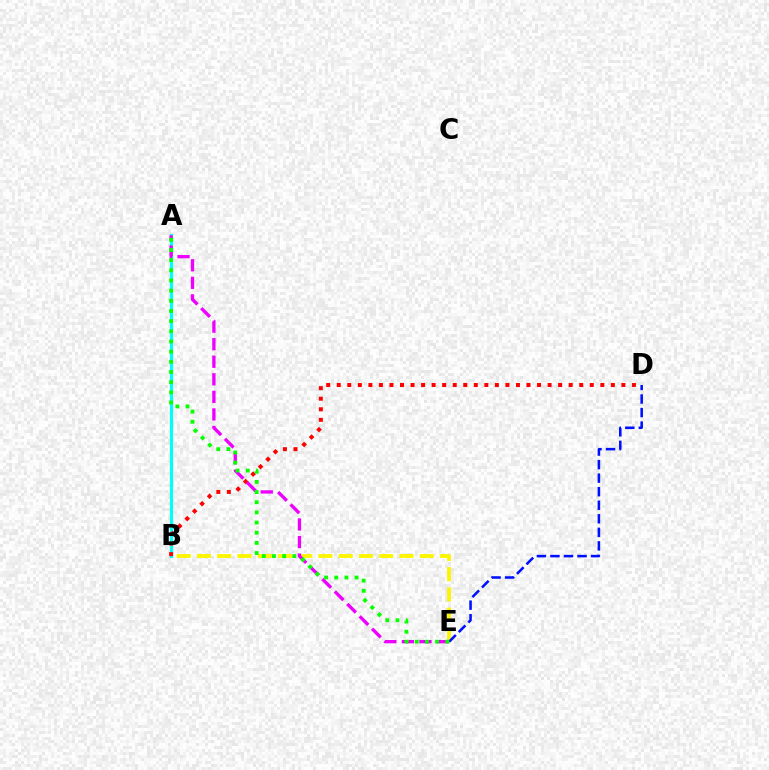{('B', 'E'): [{'color': '#fcf500', 'line_style': 'dashed', 'thickness': 2.75}], ('A', 'B'): [{'color': '#00fff6', 'line_style': 'solid', 'thickness': 2.3}], ('B', 'D'): [{'color': '#ff0000', 'line_style': 'dotted', 'thickness': 2.86}], ('A', 'E'): [{'color': '#ee00ff', 'line_style': 'dashed', 'thickness': 2.39}, {'color': '#08ff00', 'line_style': 'dotted', 'thickness': 2.76}], ('D', 'E'): [{'color': '#0010ff', 'line_style': 'dashed', 'thickness': 1.84}]}